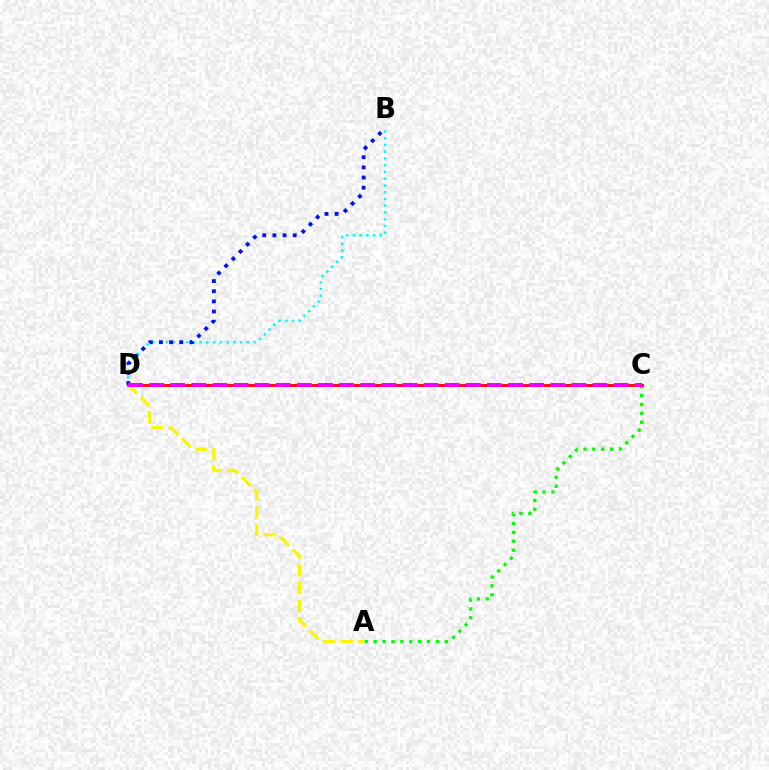{('A', 'D'): [{'color': '#fcf500', 'line_style': 'dashed', 'thickness': 2.4}], ('B', 'D'): [{'color': '#00fff6', 'line_style': 'dotted', 'thickness': 1.83}, {'color': '#0010ff', 'line_style': 'dotted', 'thickness': 2.76}], ('A', 'C'): [{'color': '#08ff00', 'line_style': 'dotted', 'thickness': 2.42}], ('C', 'D'): [{'color': '#ff0000', 'line_style': 'solid', 'thickness': 2.03}, {'color': '#ee00ff', 'line_style': 'dashed', 'thickness': 2.87}]}